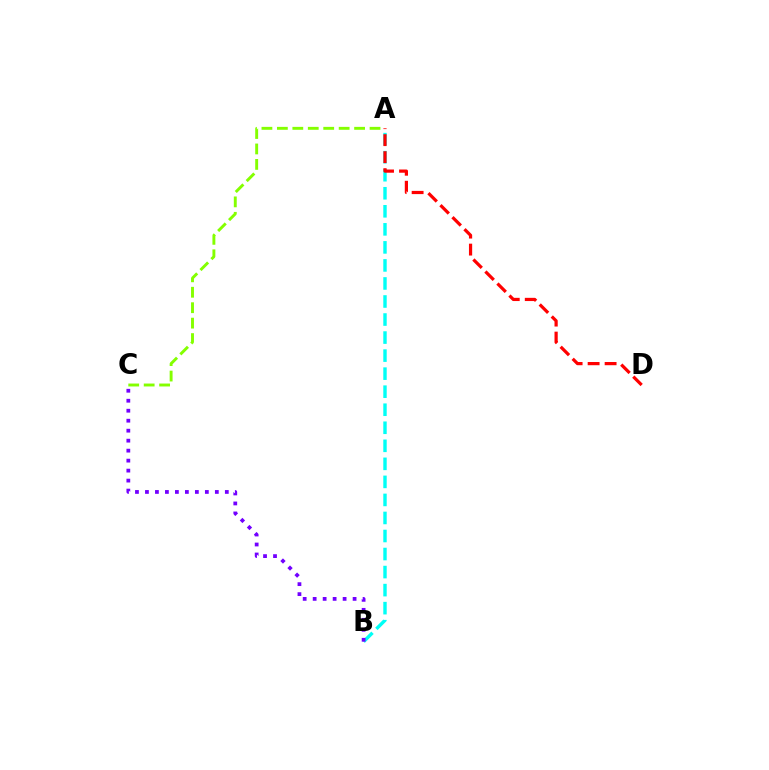{('A', 'B'): [{'color': '#00fff6', 'line_style': 'dashed', 'thickness': 2.45}], ('B', 'C'): [{'color': '#7200ff', 'line_style': 'dotted', 'thickness': 2.71}], ('A', 'D'): [{'color': '#ff0000', 'line_style': 'dashed', 'thickness': 2.31}], ('A', 'C'): [{'color': '#84ff00', 'line_style': 'dashed', 'thickness': 2.1}]}